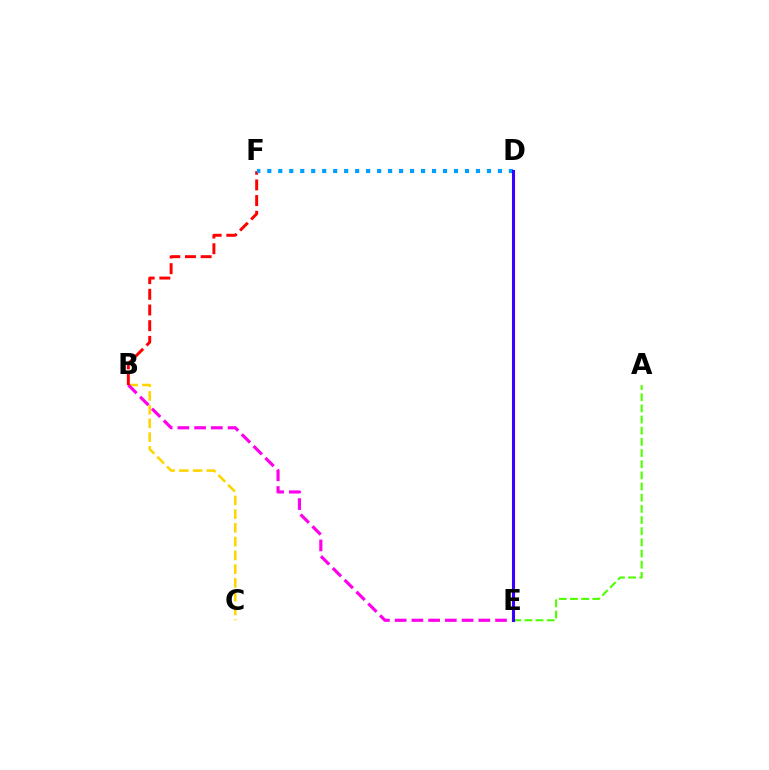{('B', 'C'): [{'color': '#ffd500', 'line_style': 'dashed', 'thickness': 1.87}], ('B', 'E'): [{'color': '#ff00ed', 'line_style': 'dashed', 'thickness': 2.27}], ('A', 'E'): [{'color': '#4fff00', 'line_style': 'dashed', 'thickness': 1.52}], ('B', 'F'): [{'color': '#ff0000', 'line_style': 'dashed', 'thickness': 2.13}], ('D', 'F'): [{'color': '#009eff', 'line_style': 'dotted', 'thickness': 2.98}], ('D', 'E'): [{'color': '#00ff86', 'line_style': 'dotted', 'thickness': 2.03}, {'color': '#3700ff', 'line_style': 'solid', 'thickness': 2.21}]}